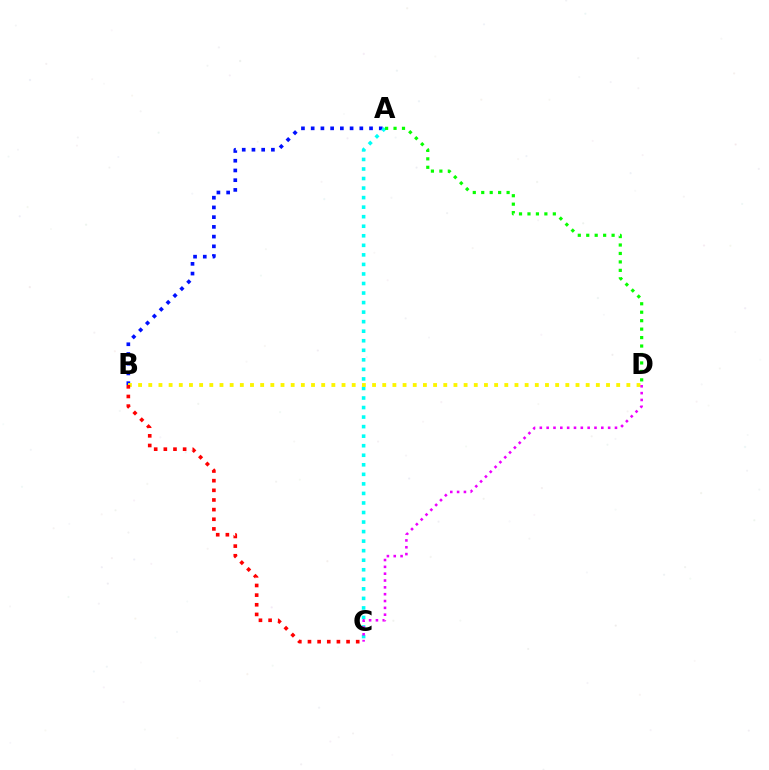{('A', 'B'): [{'color': '#0010ff', 'line_style': 'dotted', 'thickness': 2.64}], ('A', 'C'): [{'color': '#00fff6', 'line_style': 'dotted', 'thickness': 2.59}], ('A', 'D'): [{'color': '#08ff00', 'line_style': 'dotted', 'thickness': 2.3}], ('B', 'D'): [{'color': '#fcf500', 'line_style': 'dotted', 'thickness': 2.76}], ('C', 'D'): [{'color': '#ee00ff', 'line_style': 'dotted', 'thickness': 1.86}], ('B', 'C'): [{'color': '#ff0000', 'line_style': 'dotted', 'thickness': 2.62}]}